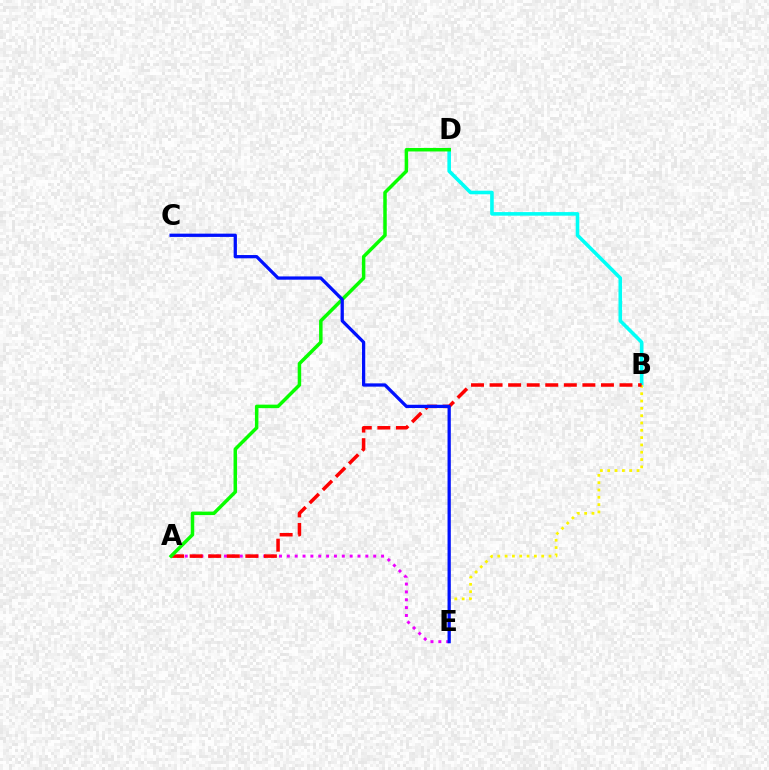{('A', 'E'): [{'color': '#ee00ff', 'line_style': 'dotted', 'thickness': 2.13}], ('B', 'D'): [{'color': '#00fff6', 'line_style': 'solid', 'thickness': 2.58}], ('B', 'E'): [{'color': '#fcf500', 'line_style': 'dotted', 'thickness': 1.99}], ('A', 'B'): [{'color': '#ff0000', 'line_style': 'dashed', 'thickness': 2.52}], ('A', 'D'): [{'color': '#08ff00', 'line_style': 'solid', 'thickness': 2.51}], ('C', 'E'): [{'color': '#0010ff', 'line_style': 'solid', 'thickness': 2.35}]}